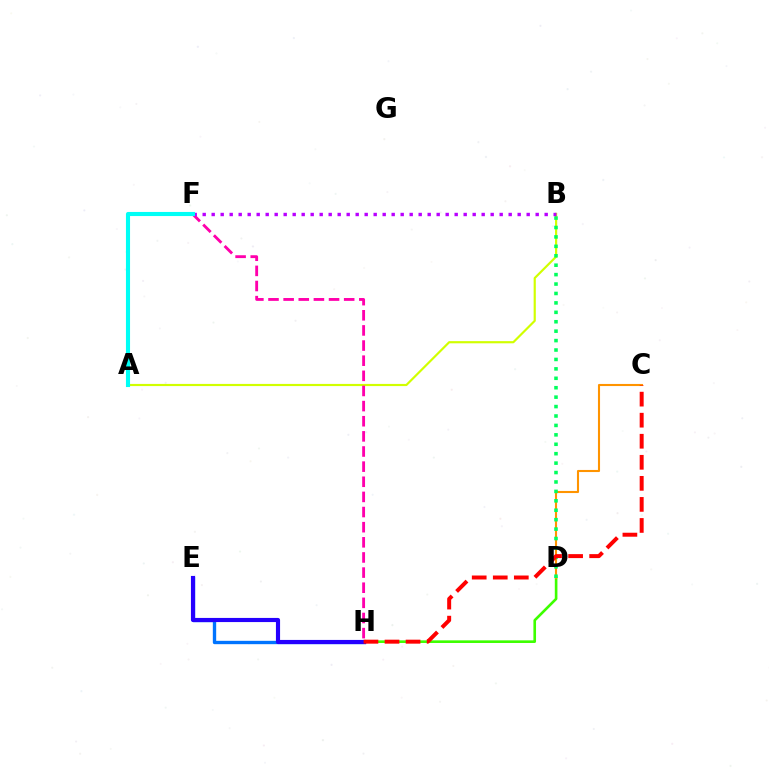{('A', 'B'): [{'color': '#d1ff00', 'line_style': 'solid', 'thickness': 1.56}], ('F', 'H'): [{'color': '#ff00ac', 'line_style': 'dashed', 'thickness': 2.06}], ('D', 'H'): [{'color': '#3dff00', 'line_style': 'solid', 'thickness': 1.89}], ('E', 'H'): [{'color': '#0074ff', 'line_style': 'solid', 'thickness': 2.41}, {'color': '#2500ff', 'line_style': 'solid', 'thickness': 2.98}], ('C', 'D'): [{'color': '#ff9400', 'line_style': 'solid', 'thickness': 1.51}], ('B', 'D'): [{'color': '#00ff5c', 'line_style': 'dotted', 'thickness': 2.56}], ('B', 'F'): [{'color': '#b900ff', 'line_style': 'dotted', 'thickness': 2.45}], ('A', 'F'): [{'color': '#00fff6', 'line_style': 'solid', 'thickness': 2.95}], ('C', 'H'): [{'color': '#ff0000', 'line_style': 'dashed', 'thickness': 2.86}]}